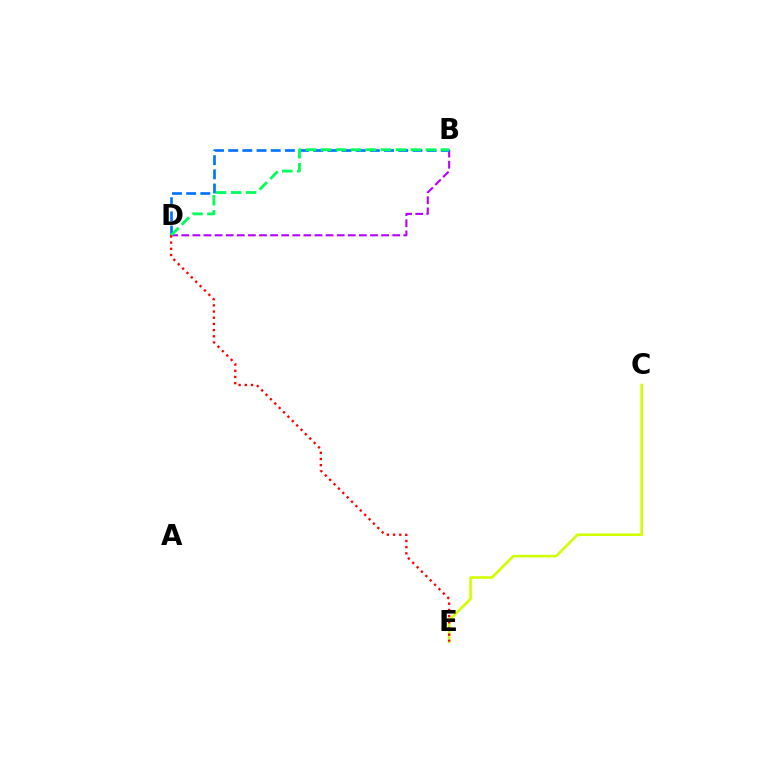{('B', 'D'): [{'color': '#b900ff', 'line_style': 'dashed', 'thickness': 1.51}, {'color': '#0074ff', 'line_style': 'dashed', 'thickness': 1.93}, {'color': '#00ff5c', 'line_style': 'dashed', 'thickness': 2.04}], ('C', 'E'): [{'color': '#d1ff00', 'line_style': 'solid', 'thickness': 1.88}], ('D', 'E'): [{'color': '#ff0000', 'line_style': 'dotted', 'thickness': 1.68}]}